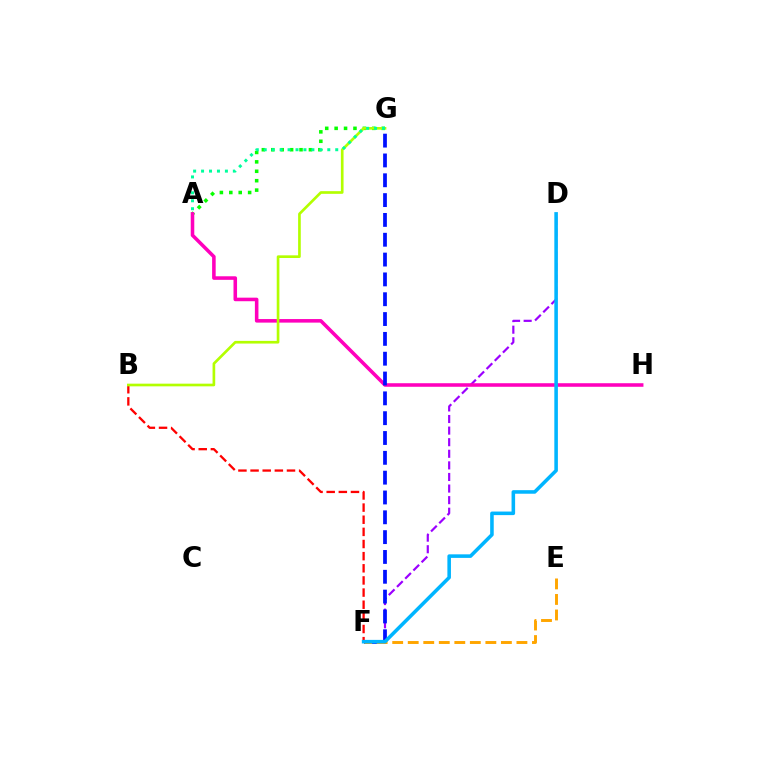{('D', 'F'): [{'color': '#9b00ff', 'line_style': 'dashed', 'thickness': 1.57}, {'color': '#00b5ff', 'line_style': 'solid', 'thickness': 2.56}], ('A', 'G'): [{'color': '#08ff00', 'line_style': 'dotted', 'thickness': 2.56}, {'color': '#00ff9d', 'line_style': 'dotted', 'thickness': 2.16}], ('A', 'H'): [{'color': '#ff00bd', 'line_style': 'solid', 'thickness': 2.56}], ('F', 'G'): [{'color': '#0010ff', 'line_style': 'dashed', 'thickness': 2.69}], ('B', 'F'): [{'color': '#ff0000', 'line_style': 'dashed', 'thickness': 1.65}], ('E', 'F'): [{'color': '#ffa500', 'line_style': 'dashed', 'thickness': 2.11}], ('B', 'G'): [{'color': '#b3ff00', 'line_style': 'solid', 'thickness': 1.92}]}